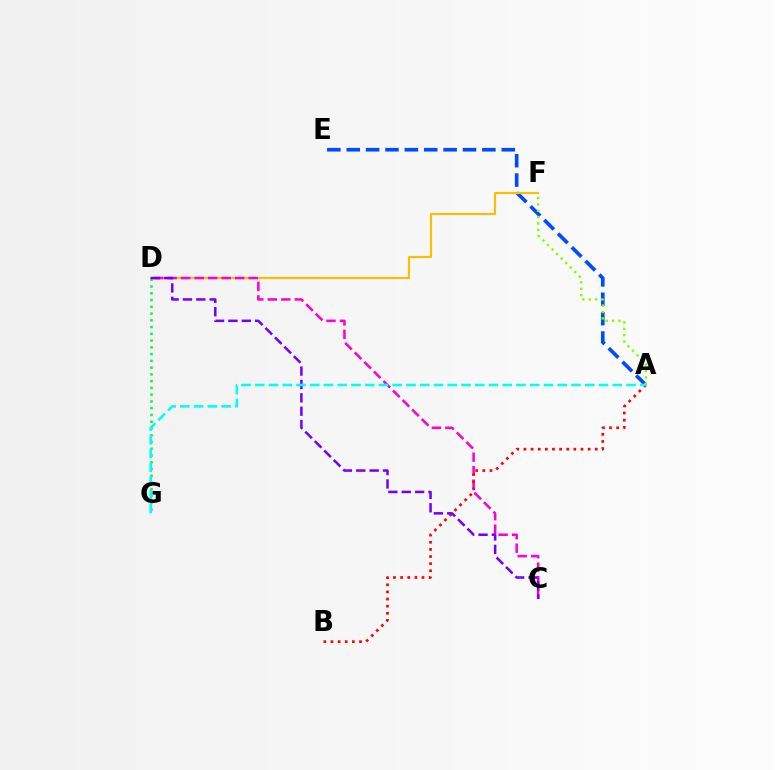{('A', 'E'): [{'color': '#004bff', 'line_style': 'dashed', 'thickness': 2.63}], ('D', 'F'): [{'color': '#ffbd00', 'line_style': 'solid', 'thickness': 1.54}], ('C', 'D'): [{'color': '#ff00cf', 'line_style': 'dashed', 'thickness': 1.83}, {'color': '#7200ff', 'line_style': 'dashed', 'thickness': 1.82}], ('A', 'F'): [{'color': '#84ff00', 'line_style': 'dotted', 'thickness': 1.74}], ('D', 'G'): [{'color': '#00ff39', 'line_style': 'dotted', 'thickness': 1.84}], ('A', 'B'): [{'color': '#ff0000', 'line_style': 'dotted', 'thickness': 1.94}], ('A', 'G'): [{'color': '#00fff6', 'line_style': 'dashed', 'thickness': 1.87}]}